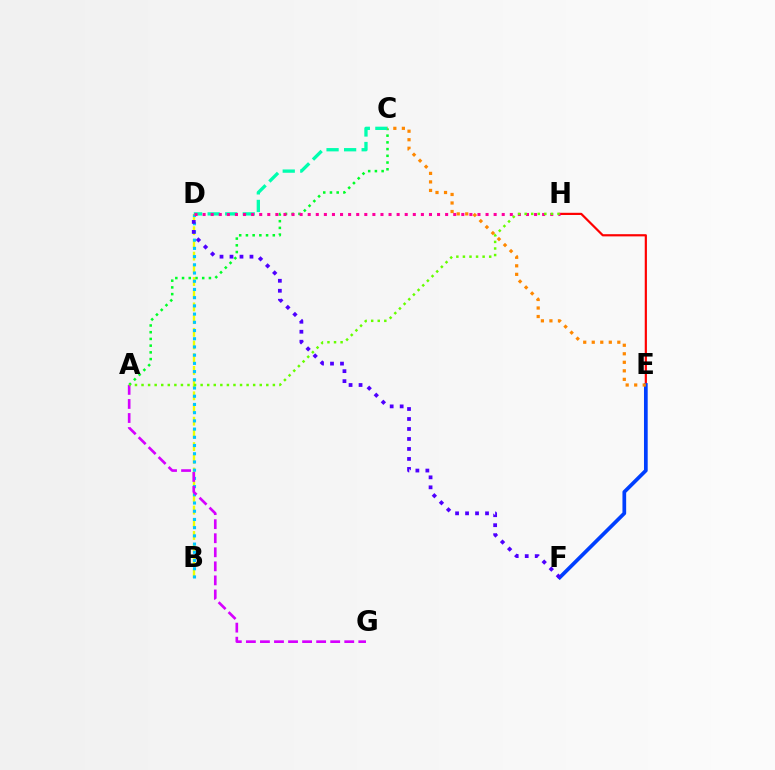{('A', 'C'): [{'color': '#00ff27', 'line_style': 'dotted', 'thickness': 1.83}], ('B', 'D'): [{'color': '#eeff00', 'line_style': 'dashed', 'thickness': 1.72}, {'color': '#00c7ff', 'line_style': 'dotted', 'thickness': 2.23}], ('E', 'H'): [{'color': '#ff0000', 'line_style': 'solid', 'thickness': 1.58}], ('C', 'D'): [{'color': '#00ffaf', 'line_style': 'dashed', 'thickness': 2.38}], ('A', 'G'): [{'color': '#d600ff', 'line_style': 'dashed', 'thickness': 1.91}], ('E', 'F'): [{'color': '#003fff', 'line_style': 'solid', 'thickness': 2.67}], ('D', 'H'): [{'color': '#ff00a0', 'line_style': 'dotted', 'thickness': 2.2}], ('C', 'E'): [{'color': '#ff8800', 'line_style': 'dotted', 'thickness': 2.32}], ('A', 'H'): [{'color': '#66ff00', 'line_style': 'dotted', 'thickness': 1.78}], ('D', 'F'): [{'color': '#4f00ff', 'line_style': 'dotted', 'thickness': 2.71}]}